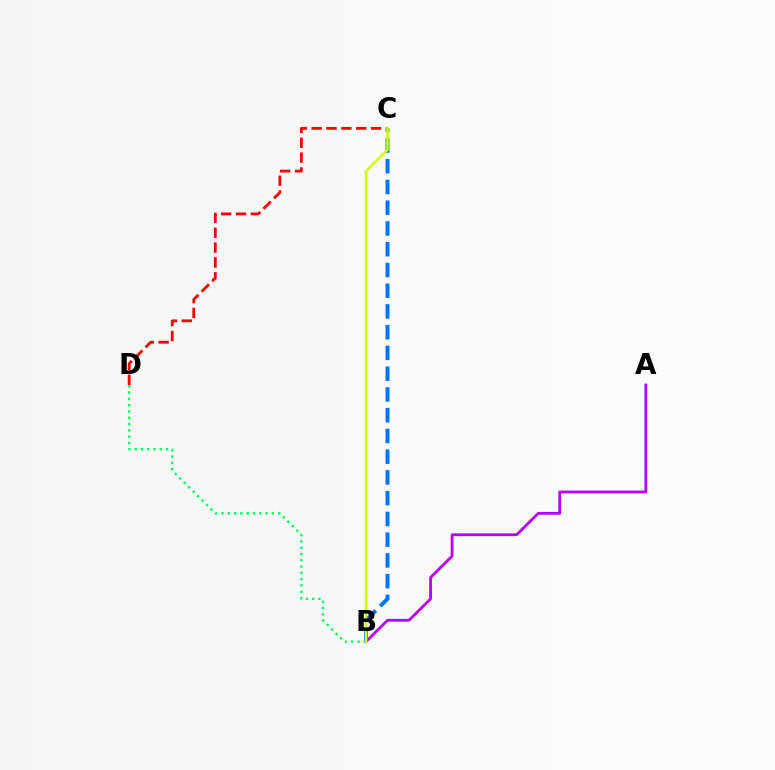{('A', 'B'): [{'color': '#b900ff', 'line_style': 'solid', 'thickness': 2.02}], ('C', 'D'): [{'color': '#ff0000', 'line_style': 'dashed', 'thickness': 2.02}], ('B', 'D'): [{'color': '#00ff5c', 'line_style': 'dotted', 'thickness': 1.71}], ('B', 'C'): [{'color': '#0074ff', 'line_style': 'dashed', 'thickness': 2.82}, {'color': '#d1ff00', 'line_style': 'solid', 'thickness': 1.84}]}